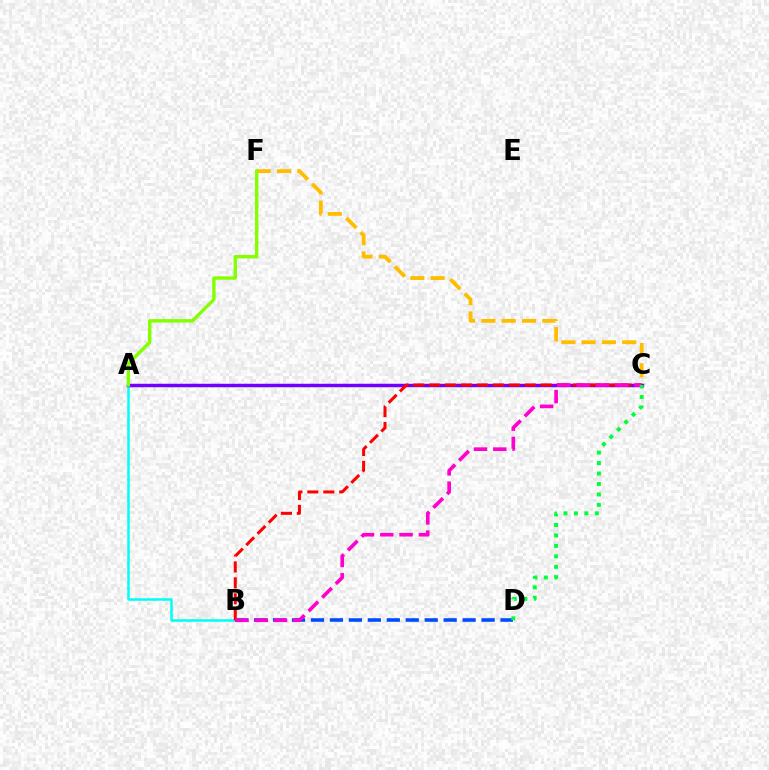{('C', 'F'): [{'color': '#ffbd00', 'line_style': 'dashed', 'thickness': 2.75}], ('A', 'B'): [{'color': '#00fff6', 'line_style': 'solid', 'thickness': 1.81}], ('B', 'D'): [{'color': '#004bff', 'line_style': 'dashed', 'thickness': 2.58}], ('A', 'C'): [{'color': '#7200ff', 'line_style': 'solid', 'thickness': 2.48}], ('A', 'F'): [{'color': '#84ff00', 'line_style': 'solid', 'thickness': 2.44}], ('B', 'C'): [{'color': '#ff0000', 'line_style': 'dashed', 'thickness': 2.16}, {'color': '#ff00cf', 'line_style': 'dashed', 'thickness': 2.62}], ('C', 'D'): [{'color': '#00ff39', 'line_style': 'dotted', 'thickness': 2.84}]}